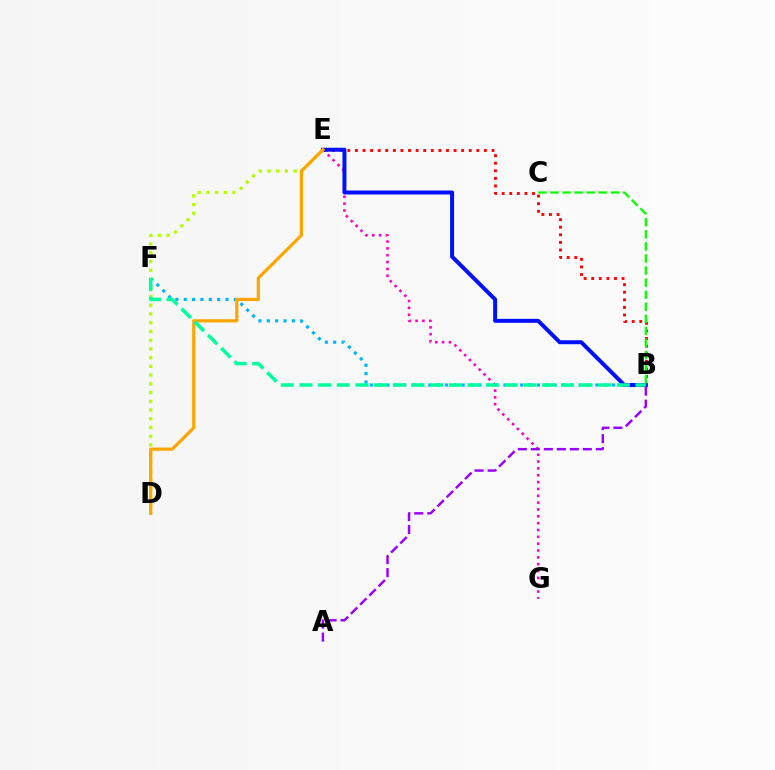{('B', 'F'): [{'color': '#00b5ff', 'line_style': 'dotted', 'thickness': 2.27}, {'color': '#00ff9d', 'line_style': 'dashed', 'thickness': 2.54}], ('E', 'G'): [{'color': '#ff00bd', 'line_style': 'dotted', 'thickness': 1.86}], ('B', 'E'): [{'color': '#ff0000', 'line_style': 'dotted', 'thickness': 2.06}, {'color': '#0010ff', 'line_style': 'solid', 'thickness': 2.86}], ('D', 'E'): [{'color': '#b3ff00', 'line_style': 'dotted', 'thickness': 2.37}, {'color': '#ffa500', 'line_style': 'solid', 'thickness': 2.32}], ('B', 'C'): [{'color': '#08ff00', 'line_style': 'dashed', 'thickness': 1.64}], ('A', 'B'): [{'color': '#9b00ff', 'line_style': 'dashed', 'thickness': 1.77}]}